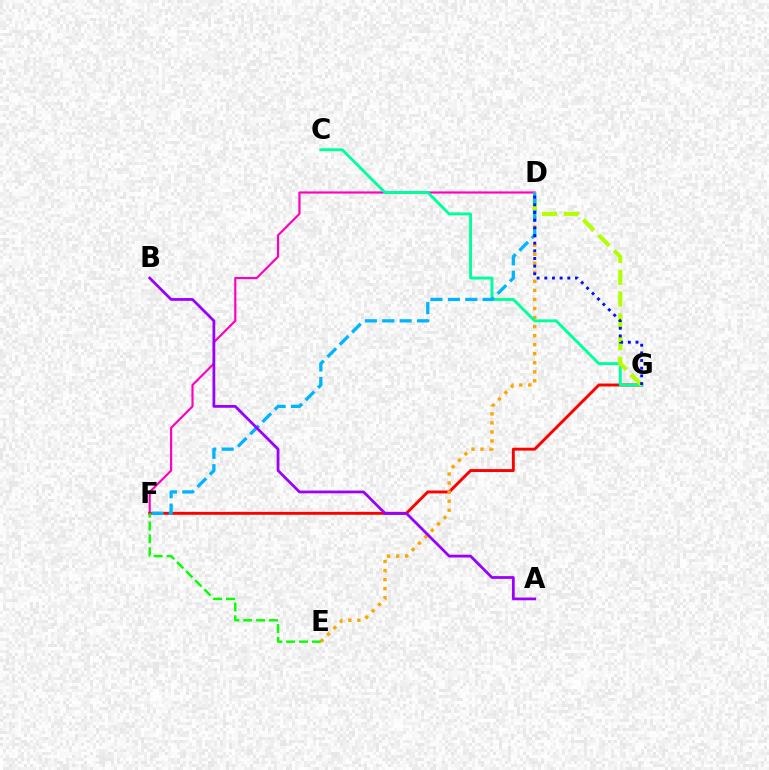{('D', 'F'): [{'color': '#ff00bd', 'line_style': 'solid', 'thickness': 1.55}, {'color': '#00b5ff', 'line_style': 'dashed', 'thickness': 2.36}], ('F', 'G'): [{'color': '#ff0000', 'line_style': 'solid', 'thickness': 2.1}], ('D', 'E'): [{'color': '#ffa500', 'line_style': 'dotted', 'thickness': 2.46}], ('C', 'G'): [{'color': '#00ff9d', 'line_style': 'solid', 'thickness': 2.09}], ('D', 'G'): [{'color': '#b3ff00', 'line_style': 'dashed', 'thickness': 2.96}, {'color': '#0010ff', 'line_style': 'dotted', 'thickness': 2.08}], ('A', 'B'): [{'color': '#9b00ff', 'line_style': 'solid', 'thickness': 1.99}], ('E', 'F'): [{'color': '#08ff00', 'line_style': 'dashed', 'thickness': 1.75}]}